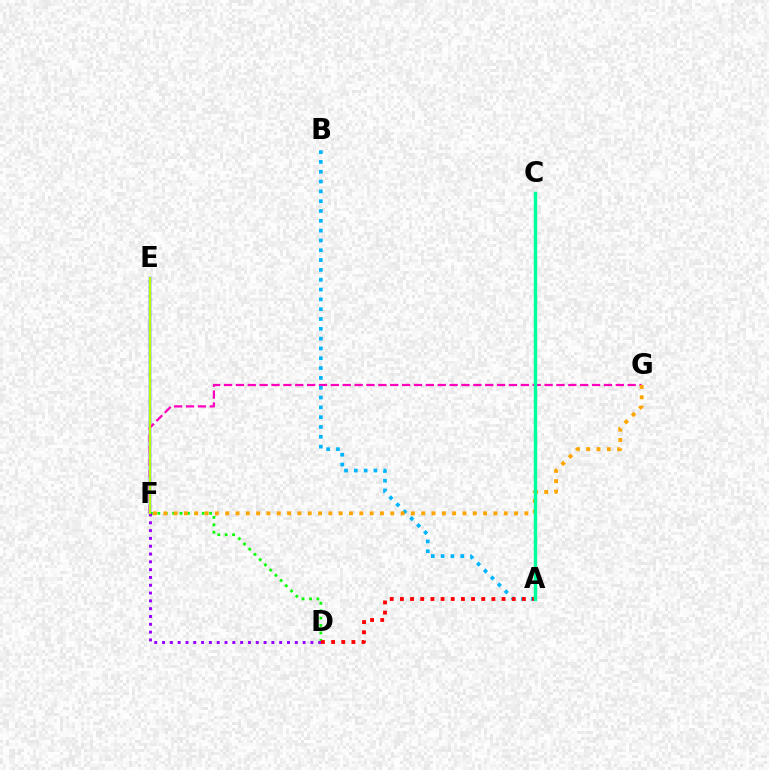{('E', 'F'): [{'color': '#0010ff', 'line_style': 'solid', 'thickness': 1.71}, {'color': '#b3ff00', 'line_style': 'solid', 'thickness': 1.51}], ('D', 'F'): [{'color': '#08ff00', 'line_style': 'dotted', 'thickness': 2.01}, {'color': '#9b00ff', 'line_style': 'dotted', 'thickness': 2.12}], ('F', 'G'): [{'color': '#ff00bd', 'line_style': 'dashed', 'thickness': 1.61}, {'color': '#ffa500', 'line_style': 'dotted', 'thickness': 2.8}], ('A', 'B'): [{'color': '#00b5ff', 'line_style': 'dotted', 'thickness': 2.67}], ('A', 'D'): [{'color': '#ff0000', 'line_style': 'dotted', 'thickness': 2.76}], ('A', 'C'): [{'color': '#00ff9d', 'line_style': 'solid', 'thickness': 2.47}]}